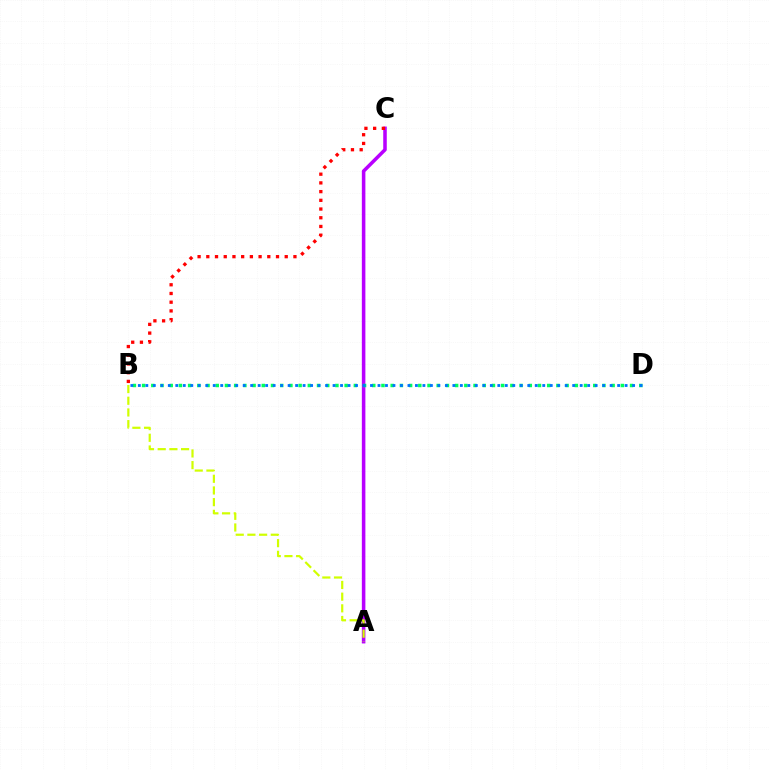{('A', 'C'): [{'color': '#b900ff', 'line_style': 'solid', 'thickness': 2.55}], ('A', 'B'): [{'color': '#d1ff00', 'line_style': 'dashed', 'thickness': 1.59}], ('B', 'C'): [{'color': '#ff0000', 'line_style': 'dotted', 'thickness': 2.37}], ('B', 'D'): [{'color': '#00ff5c', 'line_style': 'dotted', 'thickness': 2.5}, {'color': '#0074ff', 'line_style': 'dotted', 'thickness': 2.03}]}